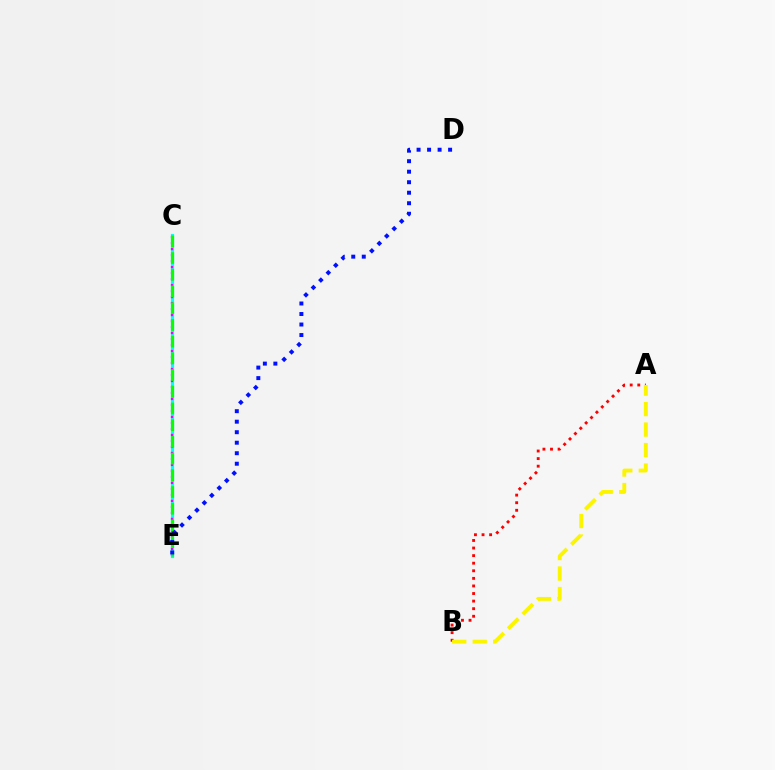{('A', 'B'): [{'color': '#ff0000', 'line_style': 'dotted', 'thickness': 2.06}, {'color': '#fcf500', 'line_style': 'dashed', 'thickness': 2.78}], ('C', 'E'): [{'color': '#00fff6', 'line_style': 'solid', 'thickness': 2.31}, {'color': '#ee00ff', 'line_style': 'dotted', 'thickness': 1.63}, {'color': '#08ff00', 'line_style': 'dashed', 'thickness': 2.27}], ('D', 'E'): [{'color': '#0010ff', 'line_style': 'dotted', 'thickness': 2.86}]}